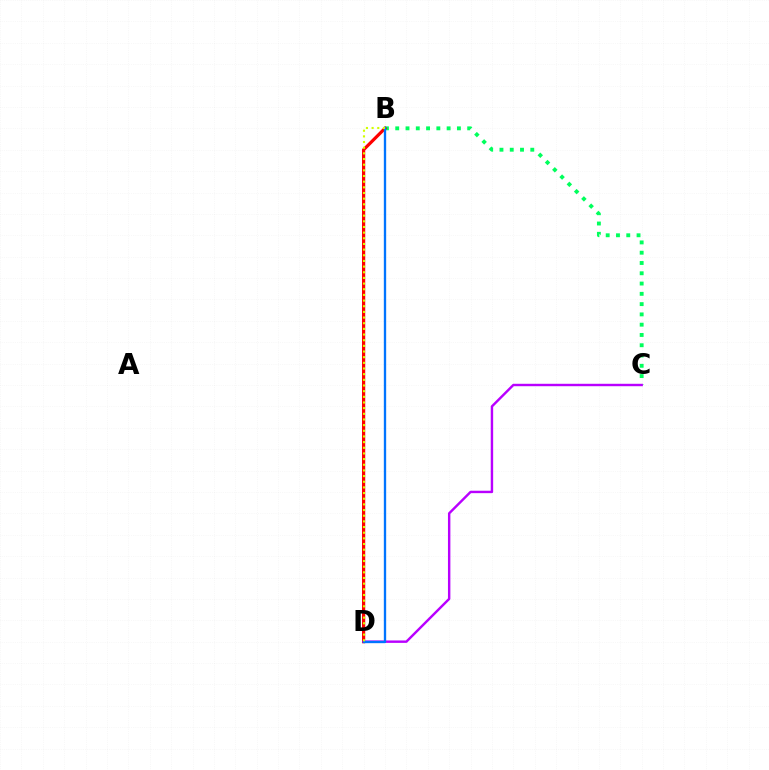{('B', 'C'): [{'color': '#00ff5c', 'line_style': 'dotted', 'thickness': 2.79}], ('B', 'D'): [{'color': '#ff0000', 'line_style': 'solid', 'thickness': 2.31}, {'color': '#0074ff', 'line_style': 'solid', 'thickness': 1.68}, {'color': '#d1ff00', 'line_style': 'dotted', 'thickness': 1.54}], ('C', 'D'): [{'color': '#b900ff', 'line_style': 'solid', 'thickness': 1.74}]}